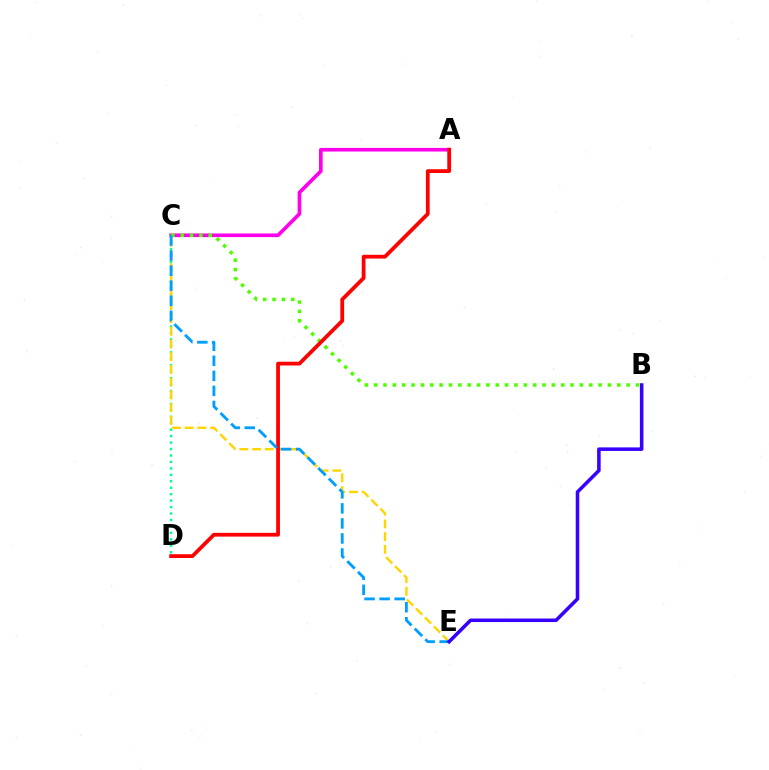{('A', 'C'): [{'color': '#ff00ed', 'line_style': 'solid', 'thickness': 2.62}], ('C', 'D'): [{'color': '#00ff86', 'line_style': 'dotted', 'thickness': 1.75}], ('C', 'E'): [{'color': '#ffd500', 'line_style': 'dashed', 'thickness': 1.73}, {'color': '#009eff', 'line_style': 'dashed', 'thickness': 2.04}], ('B', 'C'): [{'color': '#4fff00', 'line_style': 'dotted', 'thickness': 2.54}], ('A', 'D'): [{'color': '#ff0000', 'line_style': 'solid', 'thickness': 2.72}], ('B', 'E'): [{'color': '#3700ff', 'line_style': 'solid', 'thickness': 2.55}]}